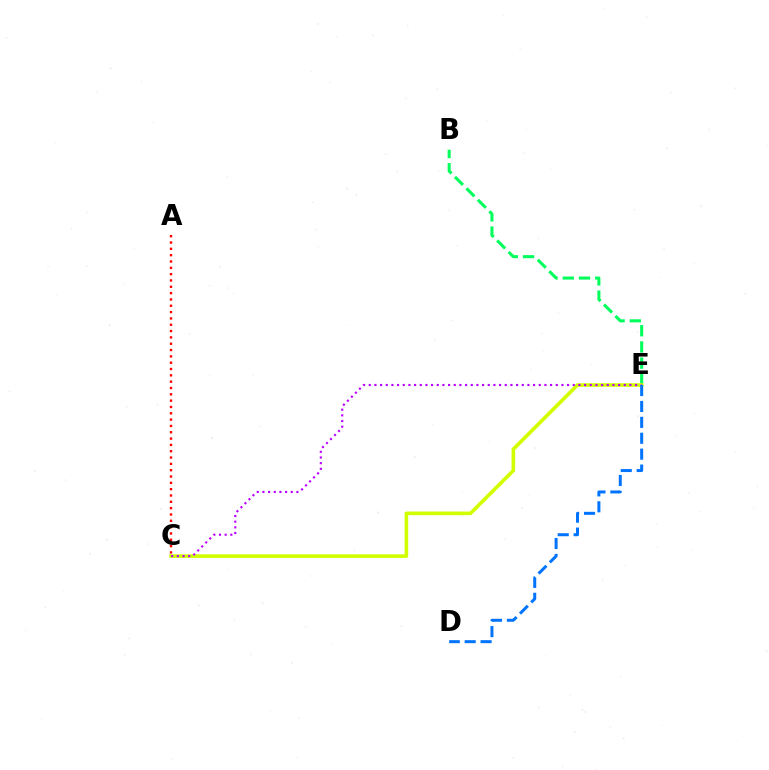{('B', 'E'): [{'color': '#00ff5c', 'line_style': 'dashed', 'thickness': 2.2}], ('C', 'E'): [{'color': '#d1ff00', 'line_style': 'solid', 'thickness': 2.6}, {'color': '#b900ff', 'line_style': 'dotted', 'thickness': 1.54}], ('A', 'C'): [{'color': '#ff0000', 'line_style': 'dotted', 'thickness': 1.72}], ('D', 'E'): [{'color': '#0074ff', 'line_style': 'dashed', 'thickness': 2.16}]}